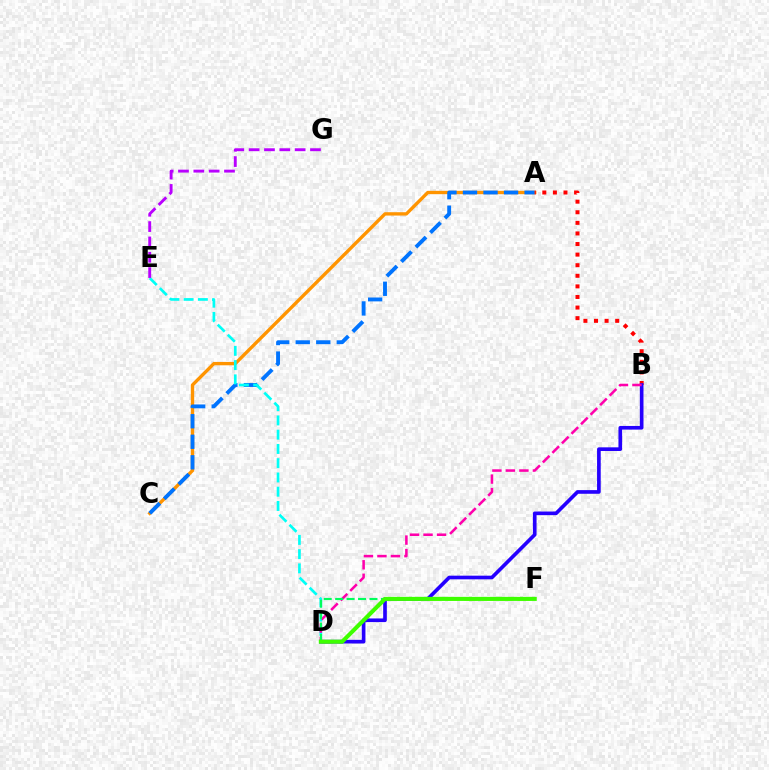{('A', 'C'): [{'color': '#ff9400', 'line_style': 'solid', 'thickness': 2.41}, {'color': '#0074ff', 'line_style': 'dashed', 'thickness': 2.79}], ('A', 'B'): [{'color': '#ff0000', 'line_style': 'dotted', 'thickness': 2.88}], ('D', 'F'): [{'color': '#d1ff00', 'line_style': 'dashed', 'thickness': 2.43}, {'color': '#00ff5c', 'line_style': 'dashed', 'thickness': 1.55}, {'color': '#3dff00', 'line_style': 'solid', 'thickness': 2.93}], ('D', 'E'): [{'color': '#00fff6', 'line_style': 'dashed', 'thickness': 1.94}], ('B', 'D'): [{'color': '#2500ff', 'line_style': 'solid', 'thickness': 2.63}, {'color': '#ff00ac', 'line_style': 'dashed', 'thickness': 1.83}], ('E', 'G'): [{'color': '#b900ff', 'line_style': 'dashed', 'thickness': 2.08}]}